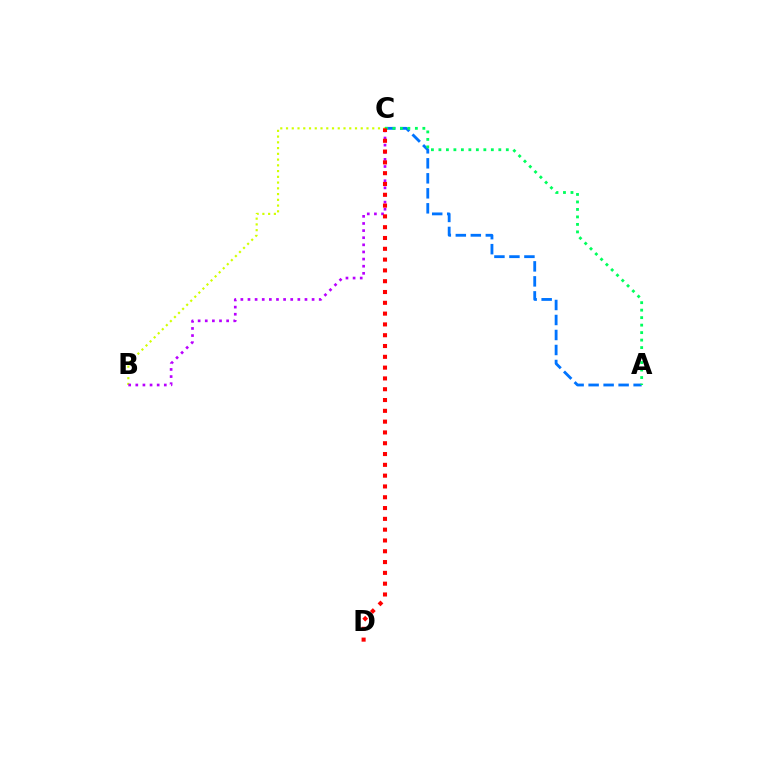{('B', 'C'): [{'color': '#d1ff00', 'line_style': 'dotted', 'thickness': 1.56}, {'color': '#b900ff', 'line_style': 'dotted', 'thickness': 1.94}], ('A', 'C'): [{'color': '#0074ff', 'line_style': 'dashed', 'thickness': 2.04}, {'color': '#00ff5c', 'line_style': 'dotted', 'thickness': 2.03}], ('C', 'D'): [{'color': '#ff0000', 'line_style': 'dotted', 'thickness': 2.93}]}